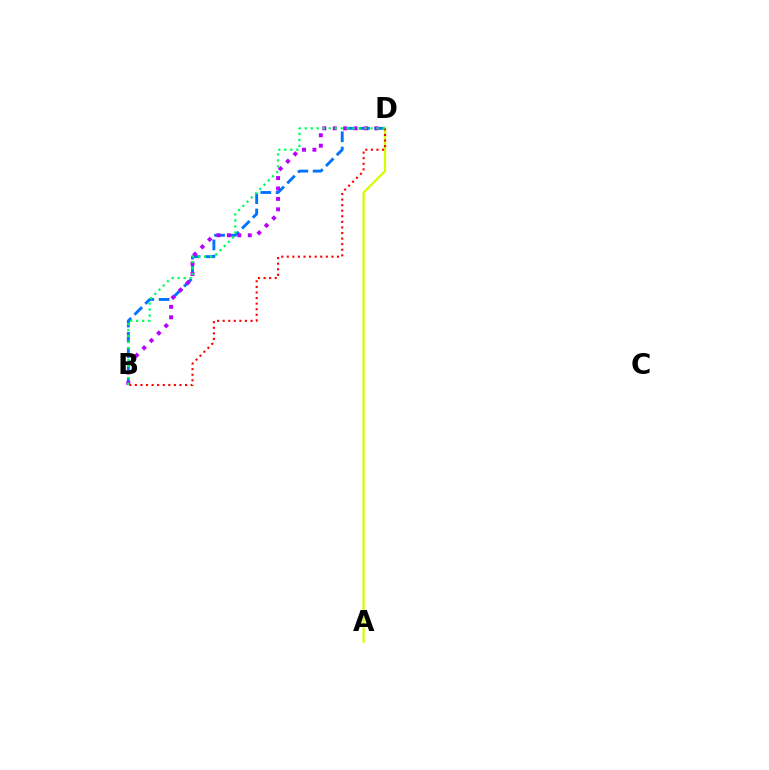{('B', 'D'): [{'color': '#0074ff', 'line_style': 'dashed', 'thickness': 2.08}, {'color': '#b900ff', 'line_style': 'dotted', 'thickness': 2.83}, {'color': '#ff0000', 'line_style': 'dotted', 'thickness': 1.52}, {'color': '#00ff5c', 'line_style': 'dotted', 'thickness': 1.63}], ('A', 'D'): [{'color': '#d1ff00', 'line_style': 'solid', 'thickness': 1.64}]}